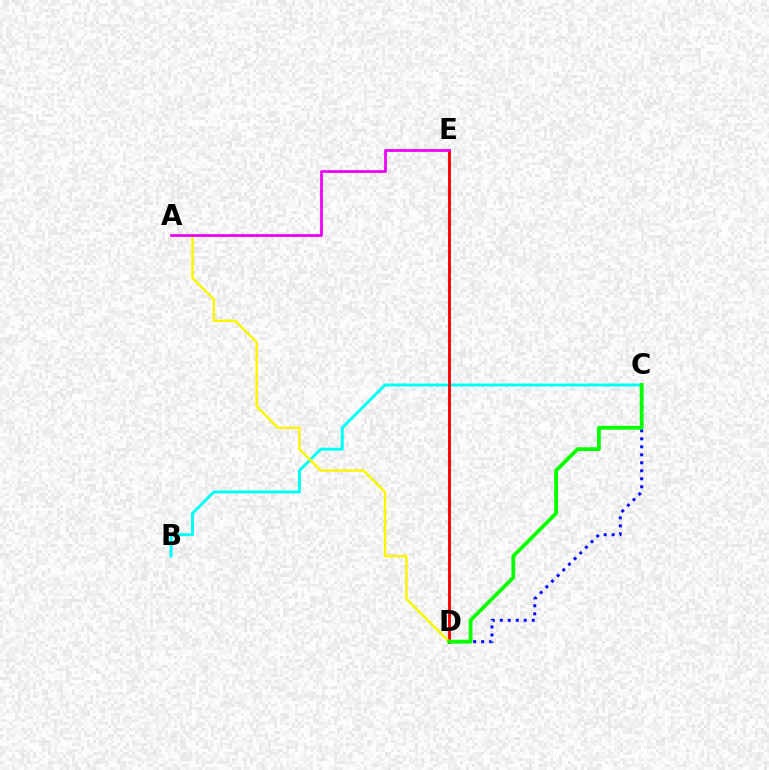{('B', 'C'): [{'color': '#00fff6', 'line_style': 'solid', 'thickness': 2.1}], ('D', 'E'): [{'color': '#ff0000', 'line_style': 'solid', 'thickness': 2.08}], ('C', 'D'): [{'color': '#0010ff', 'line_style': 'dotted', 'thickness': 2.17}, {'color': '#08ff00', 'line_style': 'solid', 'thickness': 2.73}], ('A', 'D'): [{'color': '#fcf500', 'line_style': 'solid', 'thickness': 1.76}], ('A', 'E'): [{'color': '#ee00ff', 'line_style': 'solid', 'thickness': 1.97}]}